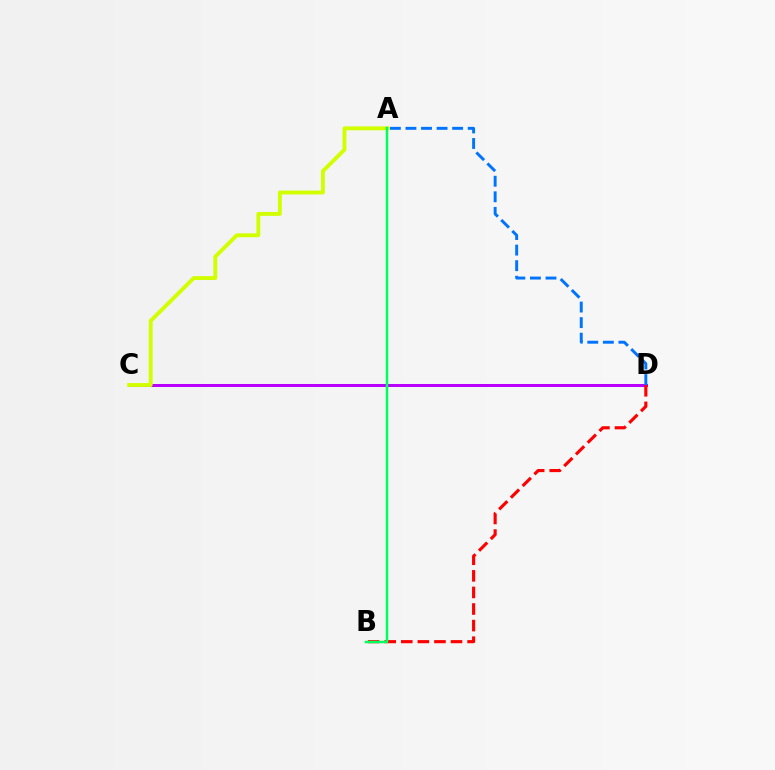{('C', 'D'): [{'color': '#b900ff', 'line_style': 'solid', 'thickness': 2.17}], ('B', 'D'): [{'color': '#ff0000', 'line_style': 'dashed', 'thickness': 2.25}], ('A', 'C'): [{'color': '#d1ff00', 'line_style': 'solid', 'thickness': 2.8}], ('A', 'B'): [{'color': '#00ff5c', 'line_style': 'solid', 'thickness': 1.78}], ('A', 'D'): [{'color': '#0074ff', 'line_style': 'dashed', 'thickness': 2.11}]}